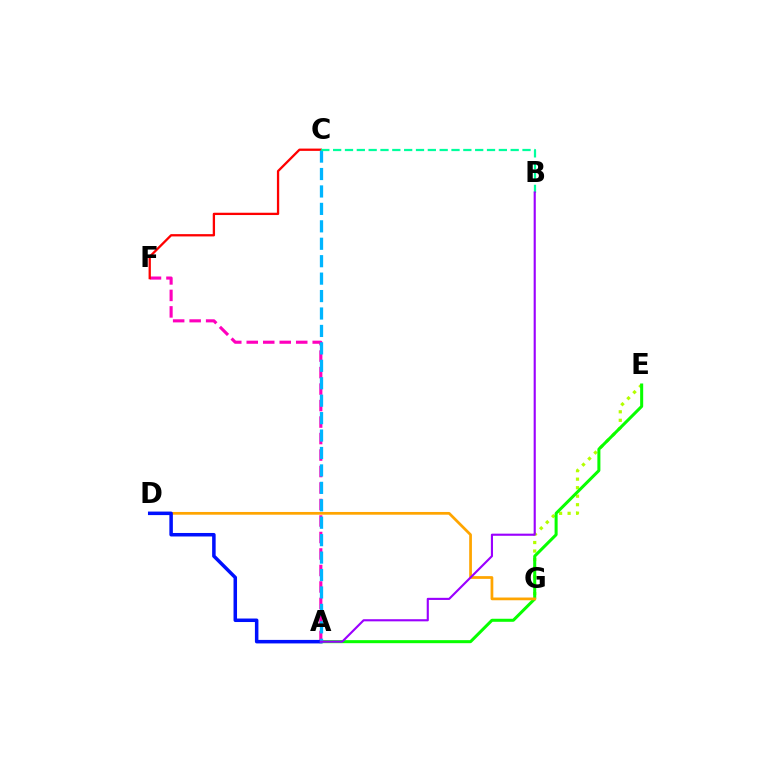{('E', 'G'): [{'color': '#b3ff00', 'line_style': 'dotted', 'thickness': 2.31}], ('A', 'E'): [{'color': '#08ff00', 'line_style': 'solid', 'thickness': 2.18}], ('D', 'G'): [{'color': '#ffa500', 'line_style': 'solid', 'thickness': 1.97}], ('A', 'F'): [{'color': '#ff00bd', 'line_style': 'dashed', 'thickness': 2.24}], ('A', 'D'): [{'color': '#0010ff', 'line_style': 'solid', 'thickness': 2.53}], ('C', 'F'): [{'color': '#ff0000', 'line_style': 'solid', 'thickness': 1.66}], ('A', 'C'): [{'color': '#00b5ff', 'line_style': 'dashed', 'thickness': 2.37}], ('B', 'C'): [{'color': '#00ff9d', 'line_style': 'dashed', 'thickness': 1.61}], ('A', 'B'): [{'color': '#9b00ff', 'line_style': 'solid', 'thickness': 1.53}]}